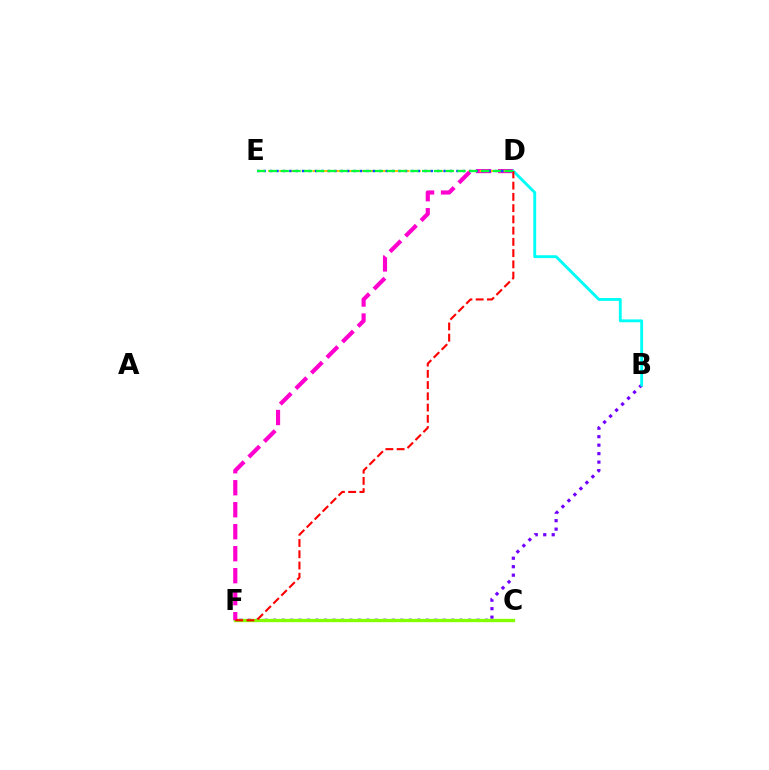{('B', 'F'): [{'color': '#7200ff', 'line_style': 'dotted', 'thickness': 2.3}], ('C', 'F'): [{'color': '#84ff00', 'line_style': 'solid', 'thickness': 2.38}], ('D', 'F'): [{'color': '#ff00cf', 'line_style': 'dashed', 'thickness': 2.99}, {'color': '#ff0000', 'line_style': 'dashed', 'thickness': 1.53}], ('D', 'E'): [{'color': '#ffbd00', 'line_style': 'dashed', 'thickness': 1.51}, {'color': '#004bff', 'line_style': 'dotted', 'thickness': 1.75}, {'color': '#00ff39', 'line_style': 'dashed', 'thickness': 1.6}], ('B', 'D'): [{'color': '#00fff6', 'line_style': 'solid', 'thickness': 2.07}]}